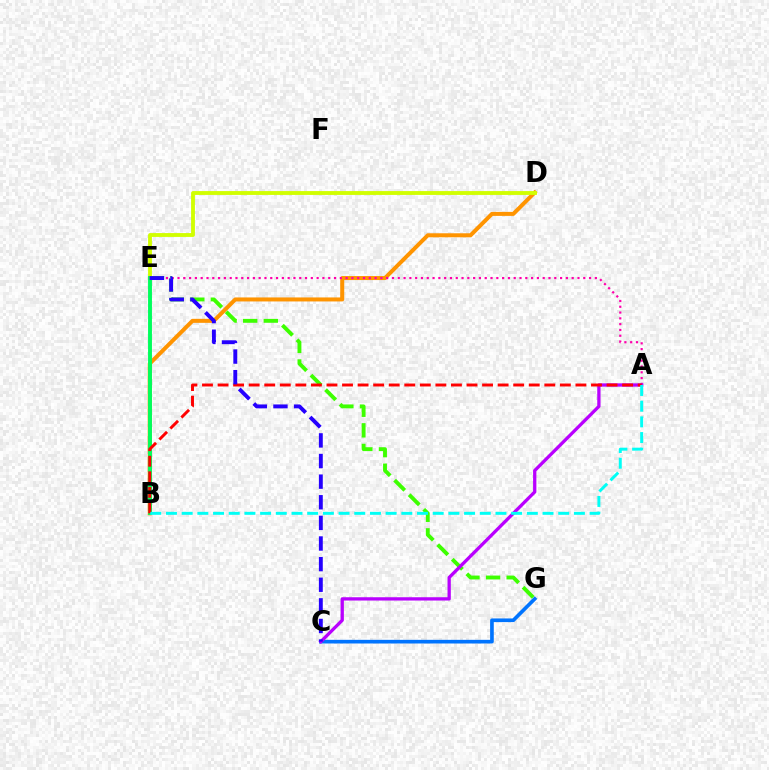{('B', 'D'): [{'color': '#ff9400', 'line_style': 'solid', 'thickness': 2.89}], ('C', 'G'): [{'color': '#0074ff', 'line_style': 'solid', 'thickness': 2.63}], ('E', 'G'): [{'color': '#3dff00', 'line_style': 'dashed', 'thickness': 2.8}], ('D', 'E'): [{'color': '#d1ff00', 'line_style': 'solid', 'thickness': 2.77}], ('B', 'E'): [{'color': '#00ff5c', 'line_style': 'solid', 'thickness': 2.81}], ('A', 'E'): [{'color': '#ff00ac', 'line_style': 'dotted', 'thickness': 1.57}], ('A', 'C'): [{'color': '#b900ff', 'line_style': 'solid', 'thickness': 2.37}], ('A', 'B'): [{'color': '#ff0000', 'line_style': 'dashed', 'thickness': 2.11}, {'color': '#00fff6', 'line_style': 'dashed', 'thickness': 2.13}], ('C', 'E'): [{'color': '#2500ff', 'line_style': 'dashed', 'thickness': 2.8}]}